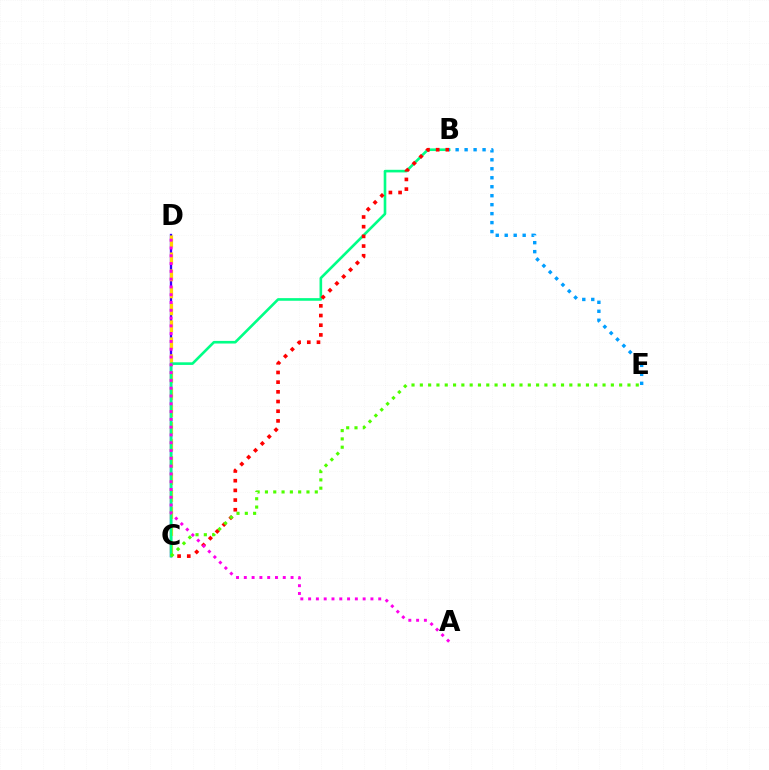{('C', 'D'): [{'color': '#3700ff', 'line_style': 'solid', 'thickness': 1.69}, {'color': '#ffd500', 'line_style': 'dashed', 'thickness': 2.31}], ('B', 'C'): [{'color': '#00ff86', 'line_style': 'solid', 'thickness': 1.89}, {'color': '#ff0000', 'line_style': 'dotted', 'thickness': 2.63}], ('C', 'E'): [{'color': '#4fff00', 'line_style': 'dotted', 'thickness': 2.26}], ('A', 'D'): [{'color': '#ff00ed', 'line_style': 'dotted', 'thickness': 2.12}], ('B', 'E'): [{'color': '#009eff', 'line_style': 'dotted', 'thickness': 2.44}]}